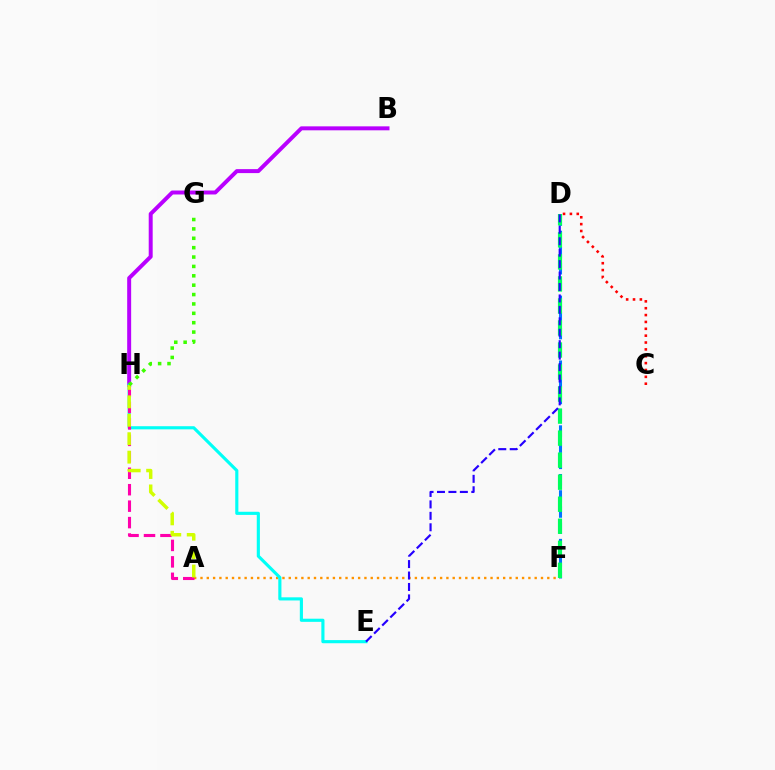{('D', 'F'): [{'color': '#0074ff', 'line_style': 'dashed', 'thickness': 2.2}, {'color': '#00ff5c', 'line_style': 'dashed', 'thickness': 2.99}], ('A', 'F'): [{'color': '#ff9400', 'line_style': 'dotted', 'thickness': 1.71}], ('C', 'D'): [{'color': '#ff0000', 'line_style': 'dotted', 'thickness': 1.86}], ('B', 'H'): [{'color': '#b900ff', 'line_style': 'solid', 'thickness': 2.85}], ('E', 'H'): [{'color': '#00fff6', 'line_style': 'solid', 'thickness': 2.26}], ('A', 'H'): [{'color': '#ff00ac', 'line_style': 'dashed', 'thickness': 2.23}, {'color': '#d1ff00', 'line_style': 'dashed', 'thickness': 2.5}], ('D', 'E'): [{'color': '#2500ff', 'line_style': 'dashed', 'thickness': 1.55}], ('G', 'H'): [{'color': '#3dff00', 'line_style': 'dotted', 'thickness': 2.55}]}